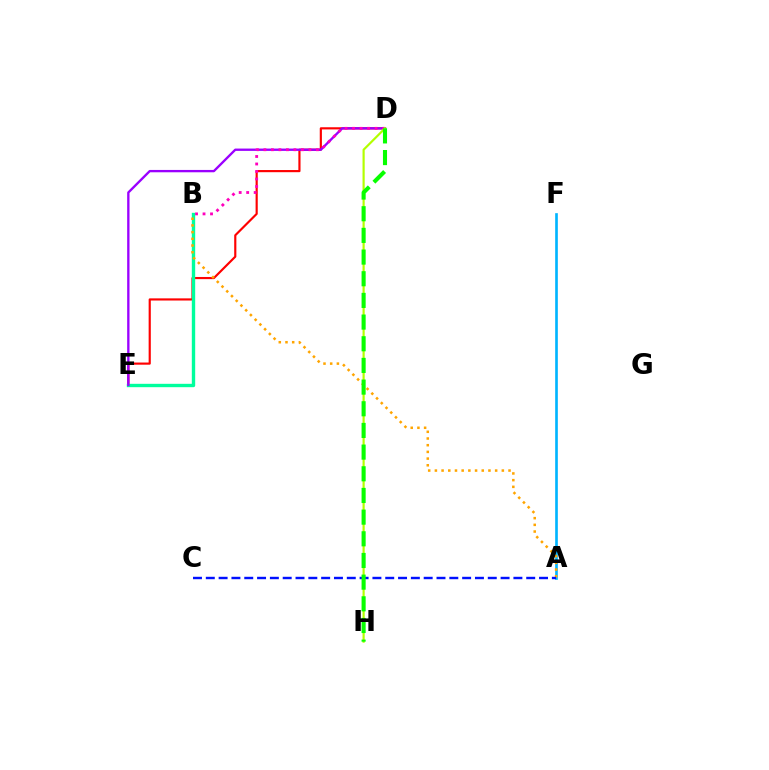{('D', 'E'): [{'color': '#ff0000', 'line_style': 'solid', 'thickness': 1.56}, {'color': '#9b00ff', 'line_style': 'solid', 'thickness': 1.68}], ('B', 'E'): [{'color': '#00ff9d', 'line_style': 'solid', 'thickness': 2.43}], ('A', 'F'): [{'color': '#00b5ff', 'line_style': 'solid', 'thickness': 1.91}], ('B', 'D'): [{'color': '#ff00bd', 'line_style': 'dotted', 'thickness': 2.04}], ('A', 'B'): [{'color': '#ffa500', 'line_style': 'dotted', 'thickness': 1.82}], ('A', 'C'): [{'color': '#0010ff', 'line_style': 'dashed', 'thickness': 1.74}], ('D', 'H'): [{'color': '#b3ff00', 'line_style': 'solid', 'thickness': 1.57}, {'color': '#08ff00', 'line_style': 'dashed', 'thickness': 2.94}]}